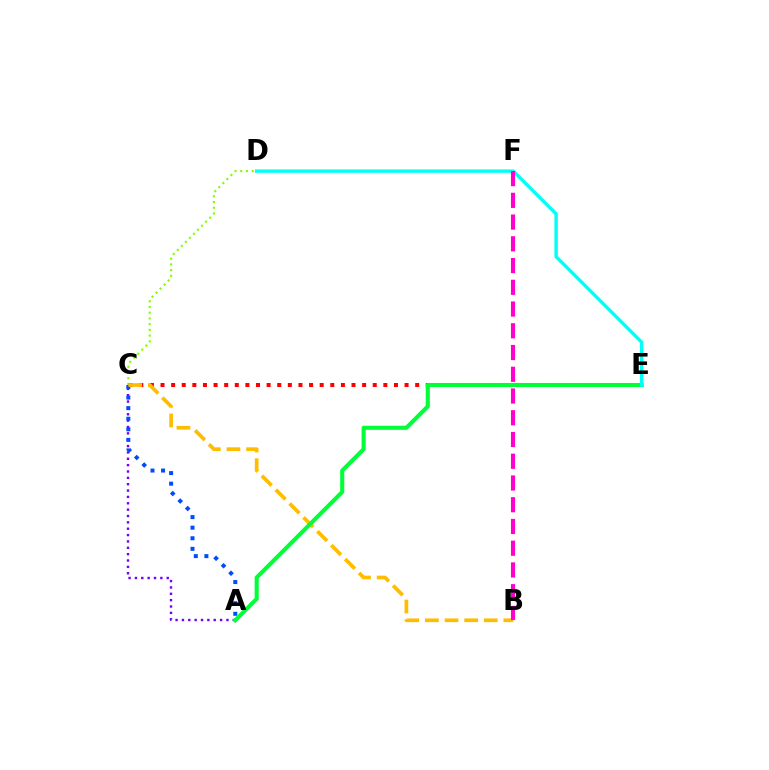{('A', 'C'): [{'color': '#7200ff', 'line_style': 'dotted', 'thickness': 1.73}, {'color': '#004bff', 'line_style': 'dotted', 'thickness': 2.87}], ('C', 'D'): [{'color': '#84ff00', 'line_style': 'dotted', 'thickness': 1.55}], ('C', 'E'): [{'color': '#ff0000', 'line_style': 'dotted', 'thickness': 2.88}], ('B', 'C'): [{'color': '#ffbd00', 'line_style': 'dashed', 'thickness': 2.67}], ('A', 'E'): [{'color': '#00ff39', 'line_style': 'solid', 'thickness': 2.94}], ('D', 'E'): [{'color': '#00fff6', 'line_style': 'solid', 'thickness': 2.44}], ('B', 'F'): [{'color': '#ff00cf', 'line_style': 'dashed', 'thickness': 2.95}]}